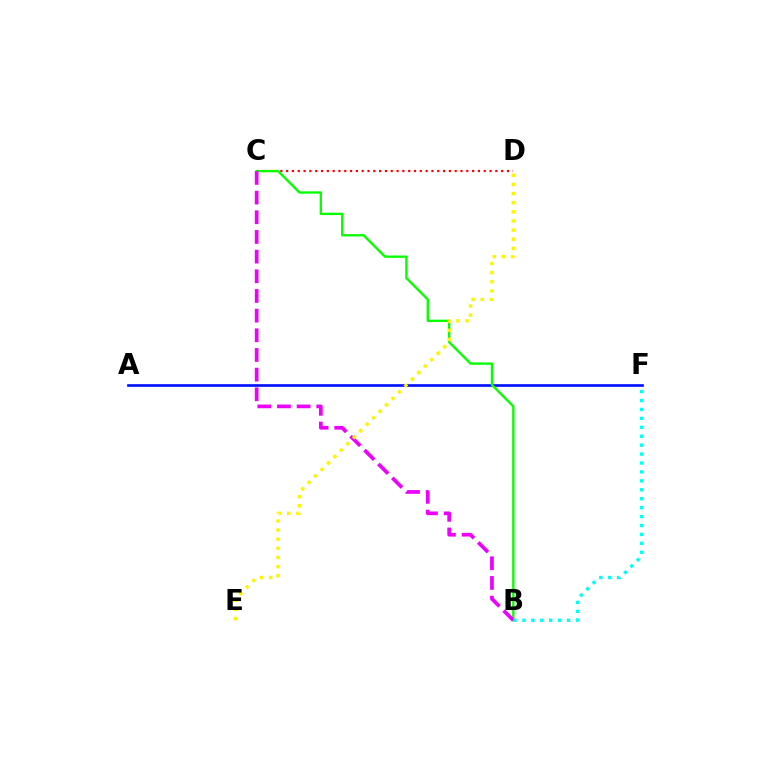{('A', 'F'): [{'color': '#0010ff', 'line_style': 'solid', 'thickness': 1.91}], ('C', 'D'): [{'color': '#ff0000', 'line_style': 'dotted', 'thickness': 1.58}], ('B', 'C'): [{'color': '#08ff00', 'line_style': 'solid', 'thickness': 1.69}, {'color': '#ee00ff', 'line_style': 'dashed', 'thickness': 2.67}], ('D', 'E'): [{'color': '#fcf500', 'line_style': 'dotted', 'thickness': 2.48}], ('B', 'F'): [{'color': '#00fff6', 'line_style': 'dotted', 'thickness': 2.43}]}